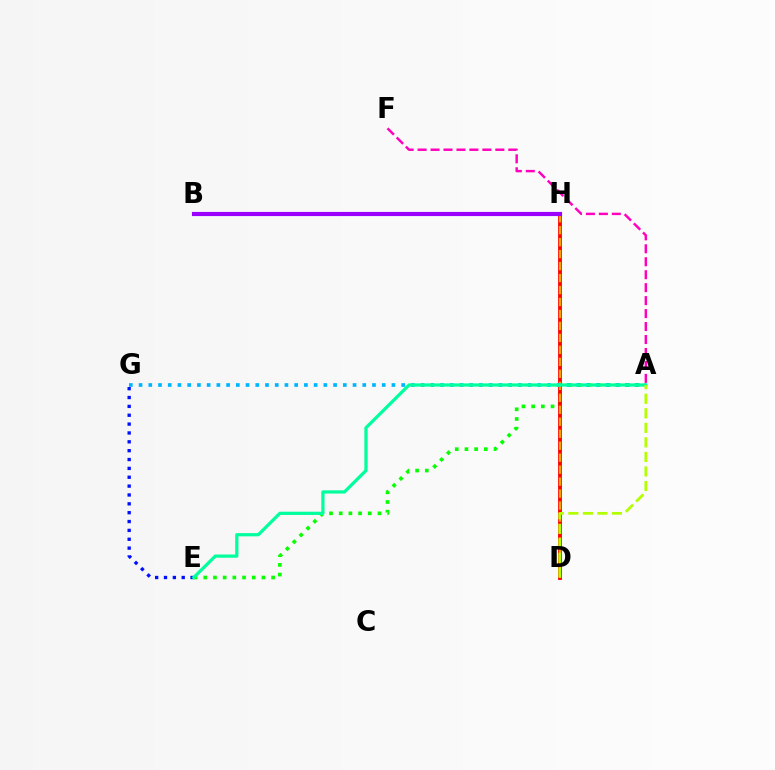{('A', 'E'): [{'color': '#08ff00', 'line_style': 'dotted', 'thickness': 2.63}, {'color': '#00ff9d', 'line_style': 'solid', 'thickness': 2.33}], ('D', 'H'): [{'color': '#ff0000', 'line_style': 'solid', 'thickness': 2.75}, {'color': '#ffa500', 'line_style': 'dashed', 'thickness': 1.63}], ('E', 'G'): [{'color': '#0010ff', 'line_style': 'dotted', 'thickness': 2.41}], ('A', 'G'): [{'color': '#00b5ff', 'line_style': 'dotted', 'thickness': 2.64}], ('B', 'H'): [{'color': '#9b00ff', 'line_style': 'solid', 'thickness': 2.99}], ('A', 'F'): [{'color': '#ff00bd', 'line_style': 'dashed', 'thickness': 1.76}], ('A', 'D'): [{'color': '#b3ff00', 'line_style': 'dashed', 'thickness': 1.98}]}